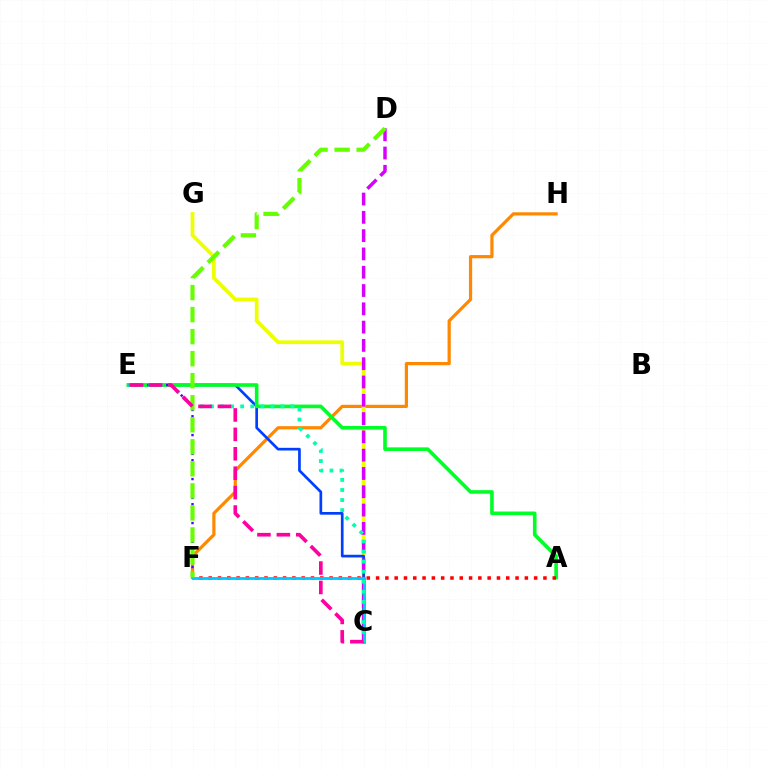{('F', 'H'): [{'color': '#ff8800', 'line_style': 'solid', 'thickness': 2.31}], ('C', 'G'): [{'color': '#eeff00', 'line_style': 'solid', 'thickness': 2.69}], ('C', 'E'): [{'color': '#003fff', 'line_style': 'solid', 'thickness': 1.94}, {'color': '#00ffaf', 'line_style': 'dotted', 'thickness': 2.73}, {'color': '#ff00a0', 'line_style': 'dashed', 'thickness': 2.64}], ('C', 'D'): [{'color': '#d600ff', 'line_style': 'dashed', 'thickness': 2.49}], ('A', 'E'): [{'color': '#00ff27', 'line_style': 'solid', 'thickness': 2.6}], ('A', 'F'): [{'color': '#ff0000', 'line_style': 'dotted', 'thickness': 2.53}], ('E', 'F'): [{'color': '#4f00ff', 'line_style': 'dotted', 'thickness': 1.71}], ('C', 'F'): [{'color': '#00c7ff', 'line_style': 'solid', 'thickness': 2.03}], ('D', 'F'): [{'color': '#66ff00', 'line_style': 'dashed', 'thickness': 2.99}]}